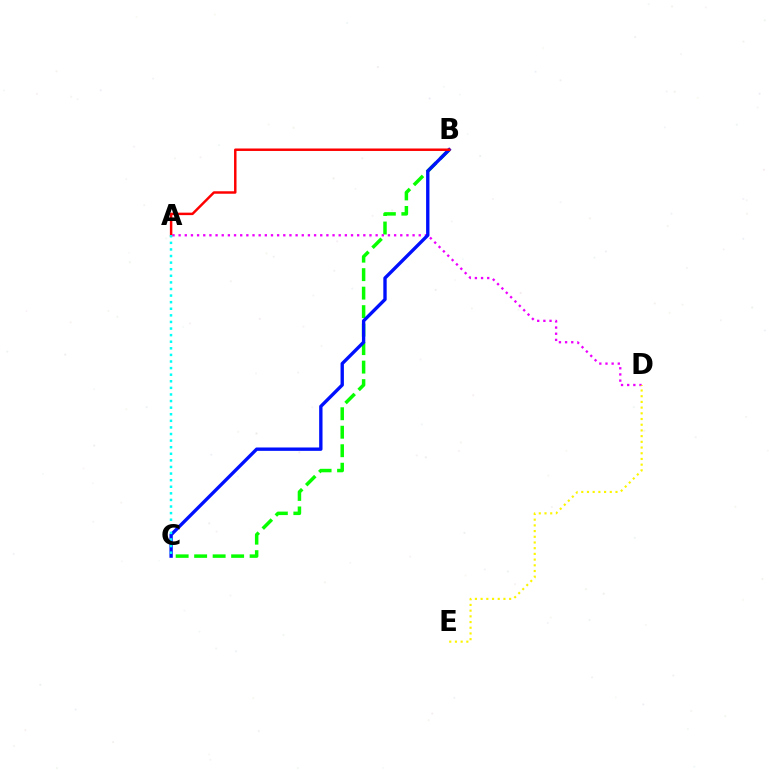{('B', 'C'): [{'color': '#08ff00', 'line_style': 'dashed', 'thickness': 2.51}, {'color': '#0010ff', 'line_style': 'solid', 'thickness': 2.42}], ('A', 'D'): [{'color': '#ee00ff', 'line_style': 'dotted', 'thickness': 1.67}], ('D', 'E'): [{'color': '#fcf500', 'line_style': 'dotted', 'thickness': 1.55}], ('A', 'B'): [{'color': '#ff0000', 'line_style': 'solid', 'thickness': 1.78}], ('A', 'C'): [{'color': '#00fff6', 'line_style': 'dotted', 'thickness': 1.79}]}